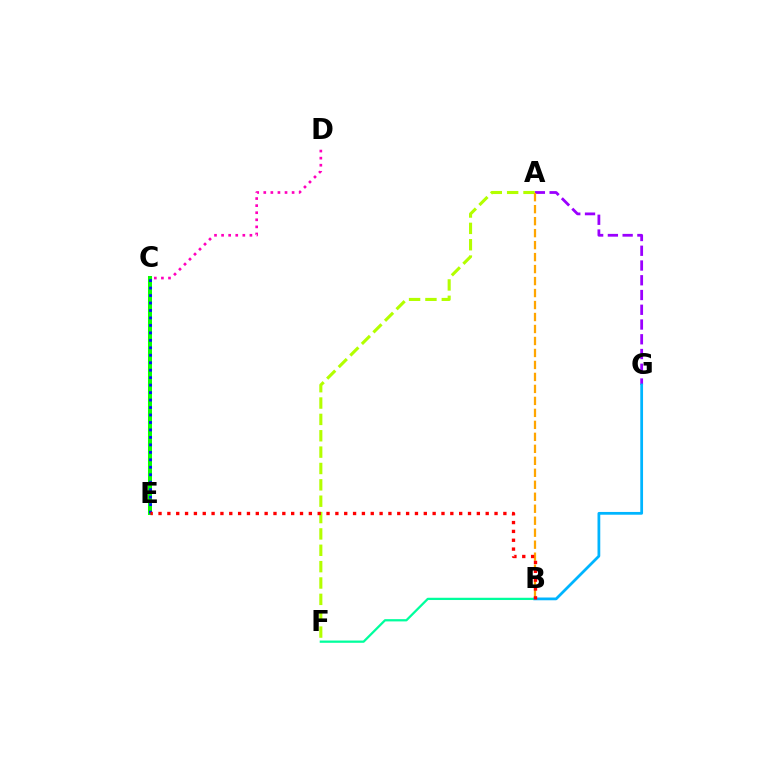{('A', 'G'): [{'color': '#9b00ff', 'line_style': 'dashed', 'thickness': 2.0}], ('B', 'F'): [{'color': '#00ff9d', 'line_style': 'solid', 'thickness': 1.63}], ('B', 'G'): [{'color': '#00b5ff', 'line_style': 'solid', 'thickness': 1.99}], ('C', 'E'): [{'color': '#08ff00', 'line_style': 'solid', 'thickness': 2.9}, {'color': '#0010ff', 'line_style': 'dotted', 'thickness': 2.03}], ('C', 'D'): [{'color': '#ff00bd', 'line_style': 'dotted', 'thickness': 1.92}], ('A', 'F'): [{'color': '#b3ff00', 'line_style': 'dashed', 'thickness': 2.22}], ('A', 'B'): [{'color': '#ffa500', 'line_style': 'dashed', 'thickness': 1.63}], ('B', 'E'): [{'color': '#ff0000', 'line_style': 'dotted', 'thickness': 2.4}]}